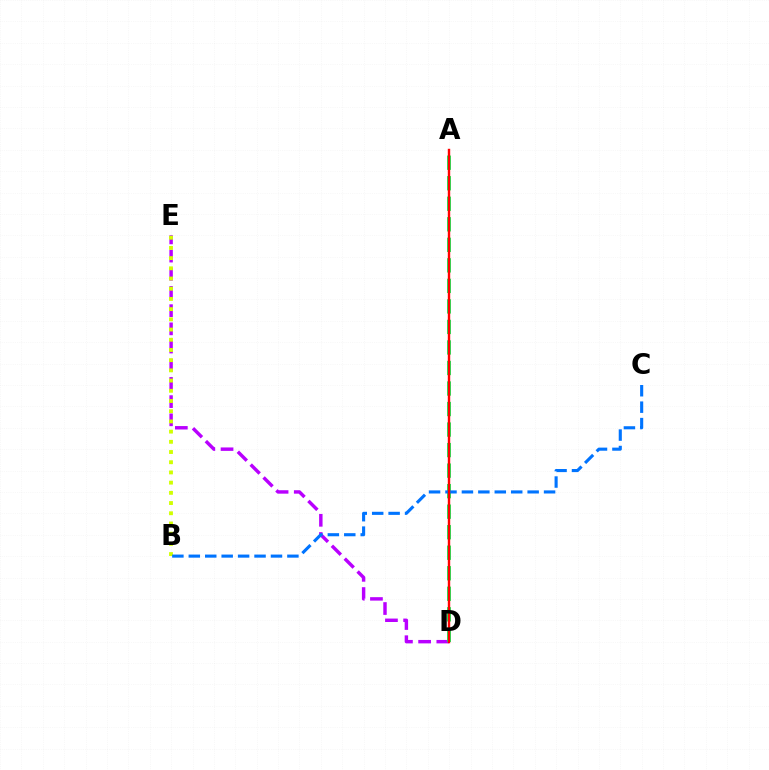{('D', 'E'): [{'color': '#b900ff', 'line_style': 'dashed', 'thickness': 2.47}], ('B', 'E'): [{'color': '#d1ff00', 'line_style': 'dotted', 'thickness': 2.77}], ('A', 'D'): [{'color': '#00ff5c', 'line_style': 'dashed', 'thickness': 2.79}, {'color': '#ff0000', 'line_style': 'solid', 'thickness': 1.73}], ('B', 'C'): [{'color': '#0074ff', 'line_style': 'dashed', 'thickness': 2.23}]}